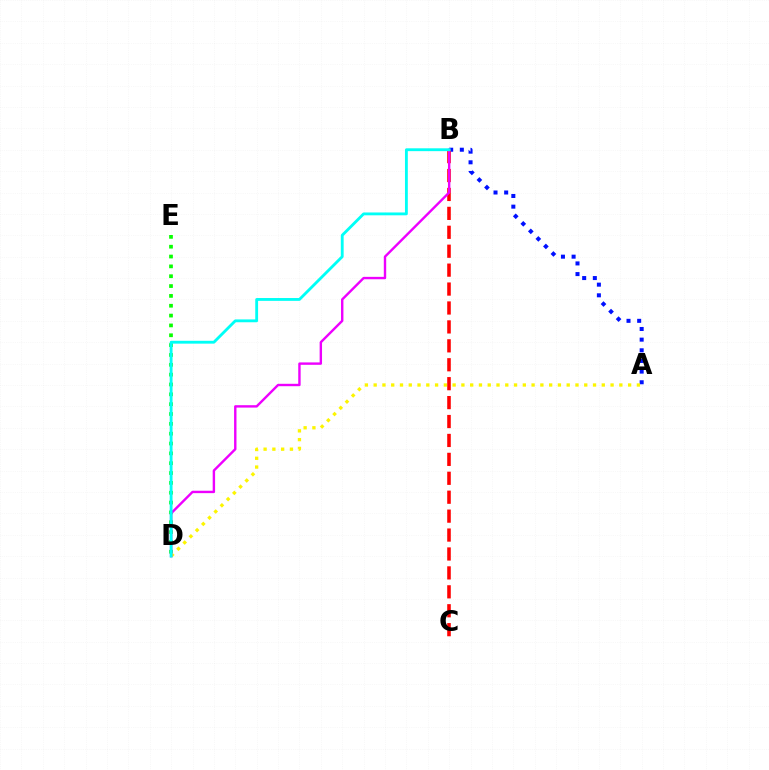{('D', 'E'): [{'color': '#08ff00', 'line_style': 'dotted', 'thickness': 2.67}], ('A', 'B'): [{'color': '#0010ff', 'line_style': 'dotted', 'thickness': 2.89}], ('B', 'C'): [{'color': '#ff0000', 'line_style': 'dashed', 'thickness': 2.57}], ('A', 'D'): [{'color': '#fcf500', 'line_style': 'dotted', 'thickness': 2.38}], ('B', 'D'): [{'color': '#ee00ff', 'line_style': 'solid', 'thickness': 1.73}, {'color': '#00fff6', 'line_style': 'solid', 'thickness': 2.05}]}